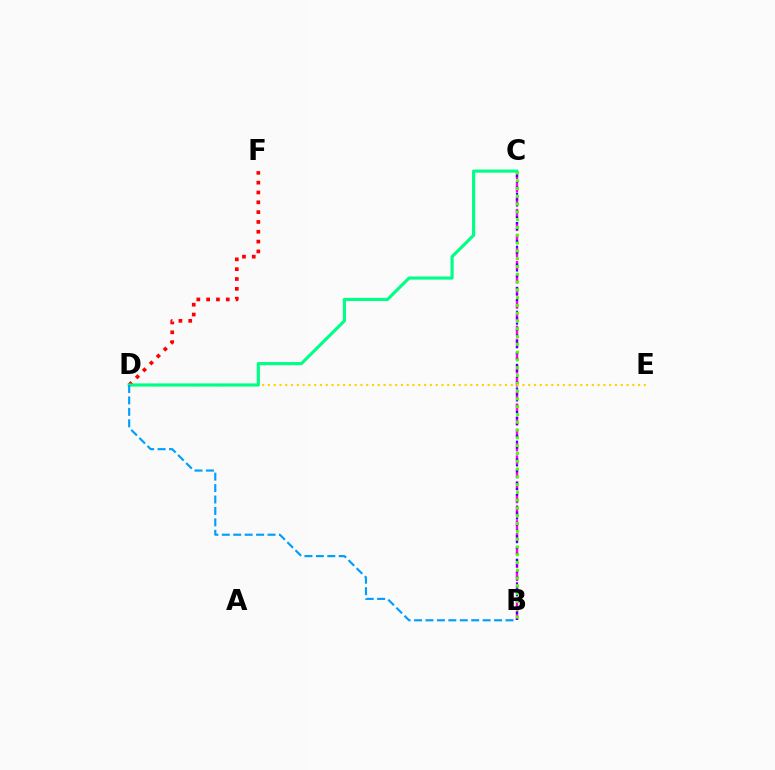{('D', 'F'): [{'color': '#ff0000', 'line_style': 'dotted', 'thickness': 2.67}], ('B', 'C'): [{'color': '#ff00ed', 'line_style': 'dashed', 'thickness': 1.76}, {'color': '#3700ff', 'line_style': 'dotted', 'thickness': 1.6}, {'color': '#4fff00', 'line_style': 'dotted', 'thickness': 2.12}], ('D', 'E'): [{'color': '#ffd500', 'line_style': 'dotted', 'thickness': 1.57}], ('C', 'D'): [{'color': '#00ff86', 'line_style': 'solid', 'thickness': 2.26}], ('B', 'D'): [{'color': '#009eff', 'line_style': 'dashed', 'thickness': 1.55}]}